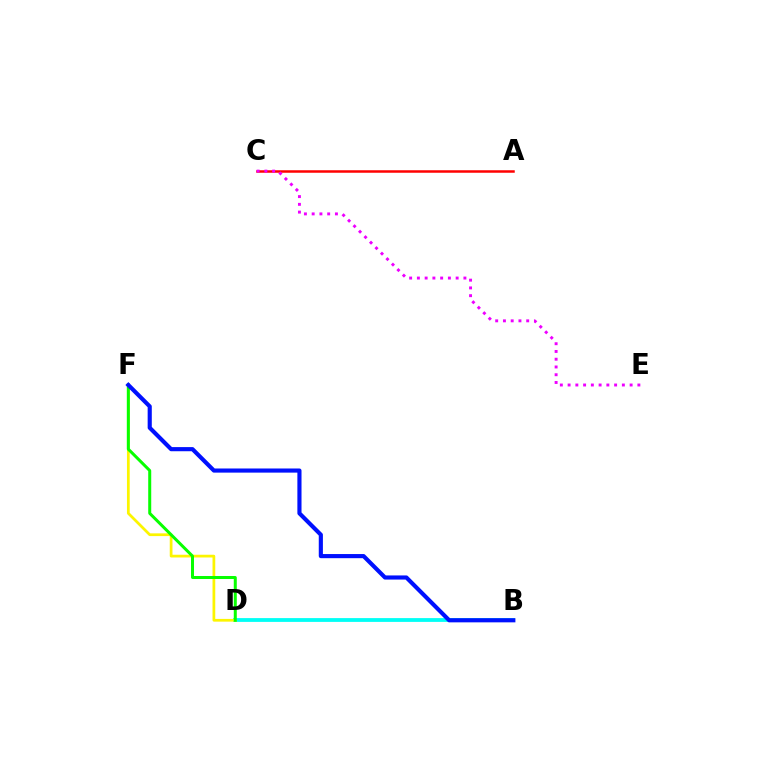{('B', 'D'): [{'color': '#00fff6', 'line_style': 'solid', 'thickness': 2.74}], ('D', 'F'): [{'color': '#fcf500', 'line_style': 'solid', 'thickness': 1.97}, {'color': '#08ff00', 'line_style': 'solid', 'thickness': 2.17}], ('A', 'C'): [{'color': '#ff0000', 'line_style': 'solid', 'thickness': 1.8}], ('B', 'F'): [{'color': '#0010ff', 'line_style': 'solid', 'thickness': 2.98}], ('C', 'E'): [{'color': '#ee00ff', 'line_style': 'dotted', 'thickness': 2.11}]}